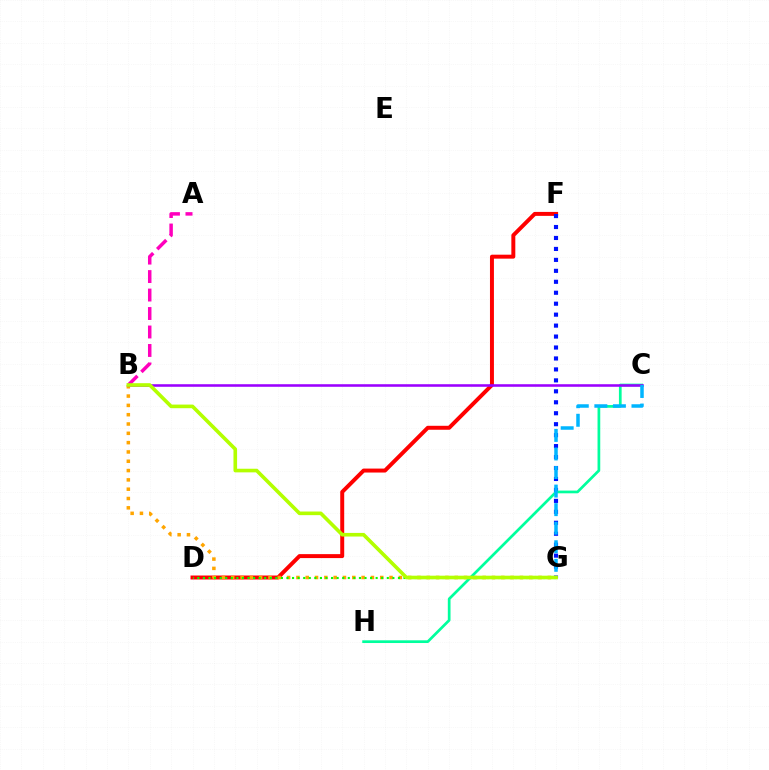{('D', 'F'): [{'color': '#ff0000', 'line_style': 'solid', 'thickness': 2.85}], ('F', 'G'): [{'color': '#0010ff', 'line_style': 'dotted', 'thickness': 2.98}], ('B', 'G'): [{'color': '#ffa500', 'line_style': 'dotted', 'thickness': 2.53}, {'color': '#b3ff00', 'line_style': 'solid', 'thickness': 2.61}], ('C', 'H'): [{'color': '#00ff9d', 'line_style': 'solid', 'thickness': 1.95}], ('D', 'G'): [{'color': '#08ff00', 'line_style': 'dotted', 'thickness': 1.51}], ('B', 'C'): [{'color': '#9b00ff', 'line_style': 'solid', 'thickness': 1.85}], ('A', 'B'): [{'color': '#ff00bd', 'line_style': 'dashed', 'thickness': 2.51}], ('C', 'G'): [{'color': '#00b5ff', 'line_style': 'dashed', 'thickness': 2.52}]}